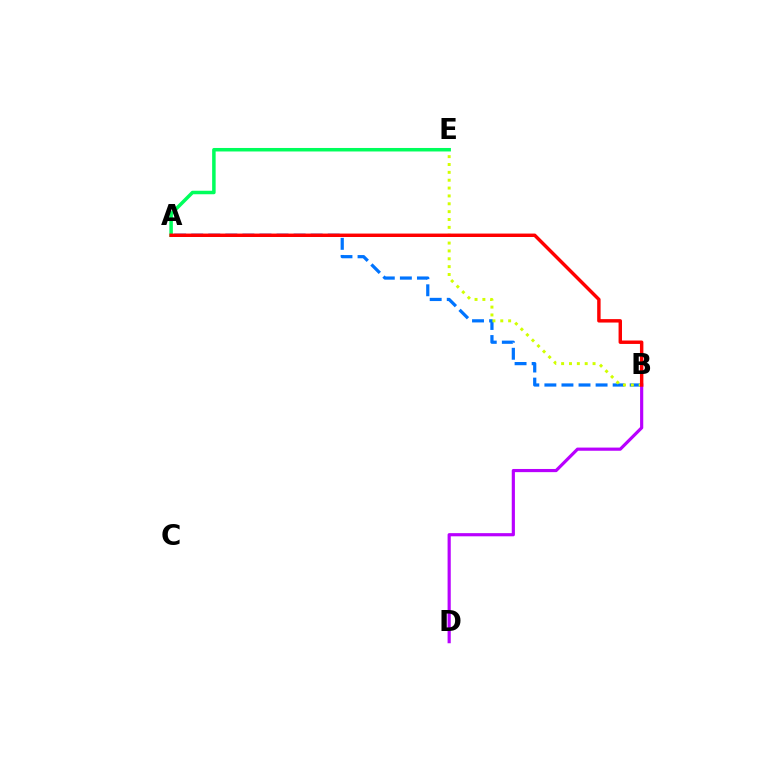{('A', 'B'): [{'color': '#0074ff', 'line_style': 'dashed', 'thickness': 2.32}, {'color': '#ff0000', 'line_style': 'solid', 'thickness': 2.47}], ('B', 'E'): [{'color': '#d1ff00', 'line_style': 'dotted', 'thickness': 2.13}], ('B', 'D'): [{'color': '#b900ff', 'line_style': 'solid', 'thickness': 2.28}], ('A', 'E'): [{'color': '#00ff5c', 'line_style': 'solid', 'thickness': 2.52}]}